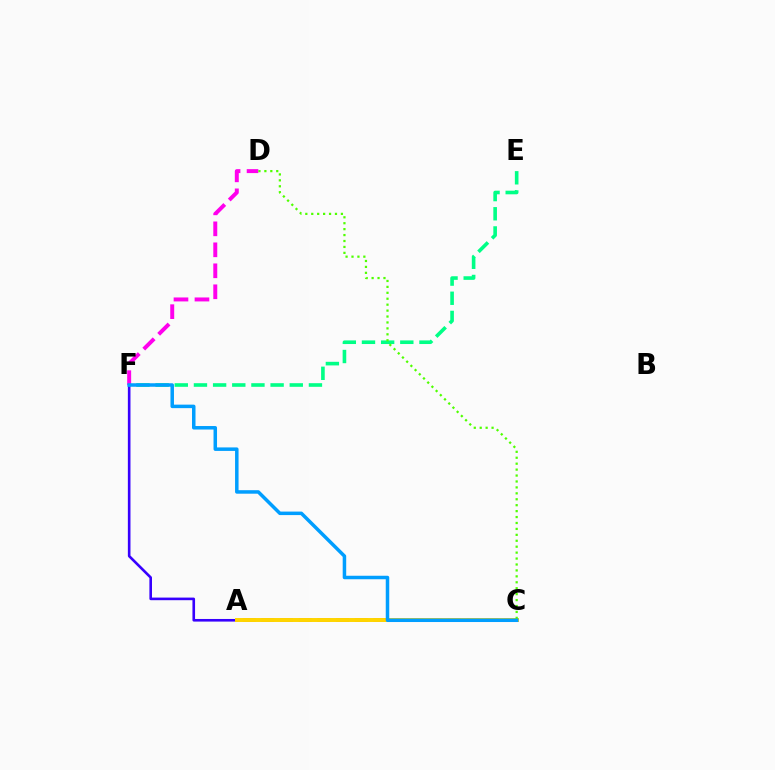{('A', 'F'): [{'color': '#3700ff', 'line_style': 'solid', 'thickness': 1.88}], ('A', 'C'): [{'color': '#ff0000', 'line_style': 'dashed', 'thickness': 2.54}, {'color': '#ffd500', 'line_style': 'solid', 'thickness': 2.85}], ('E', 'F'): [{'color': '#00ff86', 'line_style': 'dashed', 'thickness': 2.6}], ('D', 'F'): [{'color': '#ff00ed', 'line_style': 'dashed', 'thickness': 2.85}], ('C', 'D'): [{'color': '#4fff00', 'line_style': 'dotted', 'thickness': 1.61}], ('C', 'F'): [{'color': '#009eff', 'line_style': 'solid', 'thickness': 2.52}]}